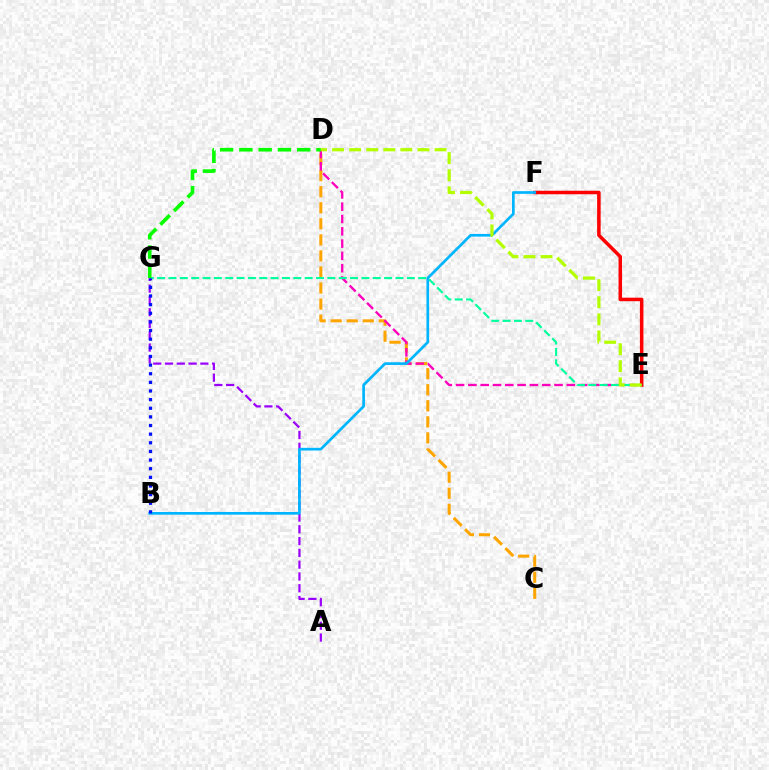{('C', 'D'): [{'color': '#ffa500', 'line_style': 'dashed', 'thickness': 2.18}], ('E', 'F'): [{'color': '#ff0000', 'line_style': 'solid', 'thickness': 2.54}], ('D', 'E'): [{'color': '#ff00bd', 'line_style': 'dashed', 'thickness': 1.67}, {'color': '#b3ff00', 'line_style': 'dashed', 'thickness': 2.32}], ('E', 'G'): [{'color': '#00ff9d', 'line_style': 'dashed', 'thickness': 1.54}], ('A', 'G'): [{'color': '#9b00ff', 'line_style': 'dashed', 'thickness': 1.6}], ('B', 'F'): [{'color': '#00b5ff', 'line_style': 'solid', 'thickness': 1.94}], ('B', 'G'): [{'color': '#0010ff', 'line_style': 'dotted', 'thickness': 2.35}], ('D', 'G'): [{'color': '#08ff00', 'line_style': 'dashed', 'thickness': 2.62}]}